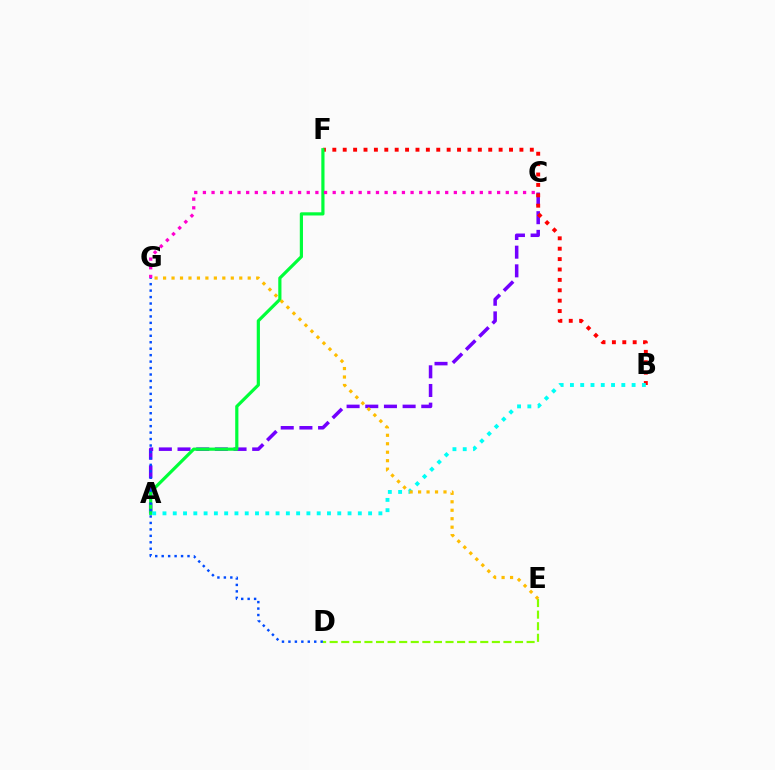{('A', 'C'): [{'color': '#7200ff', 'line_style': 'dashed', 'thickness': 2.54}], ('B', 'F'): [{'color': '#ff0000', 'line_style': 'dotted', 'thickness': 2.82}], ('A', 'F'): [{'color': '#00ff39', 'line_style': 'solid', 'thickness': 2.3}], ('C', 'G'): [{'color': '#ff00cf', 'line_style': 'dotted', 'thickness': 2.35}], ('D', 'E'): [{'color': '#84ff00', 'line_style': 'dashed', 'thickness': 1.57}], ('D', 'G'): [{'color': '#004bff', 'line_style': 'dotted', 'thickness': 1.75}], ('A', 'B'): [{'color': '#00fff6', 'line_style': 'dotted', 'thickness': 2.79}], ('E', 'G'): [{'color': '#ffbd00', 'line_style': 'dotted', 'thickness': 2.3}]}